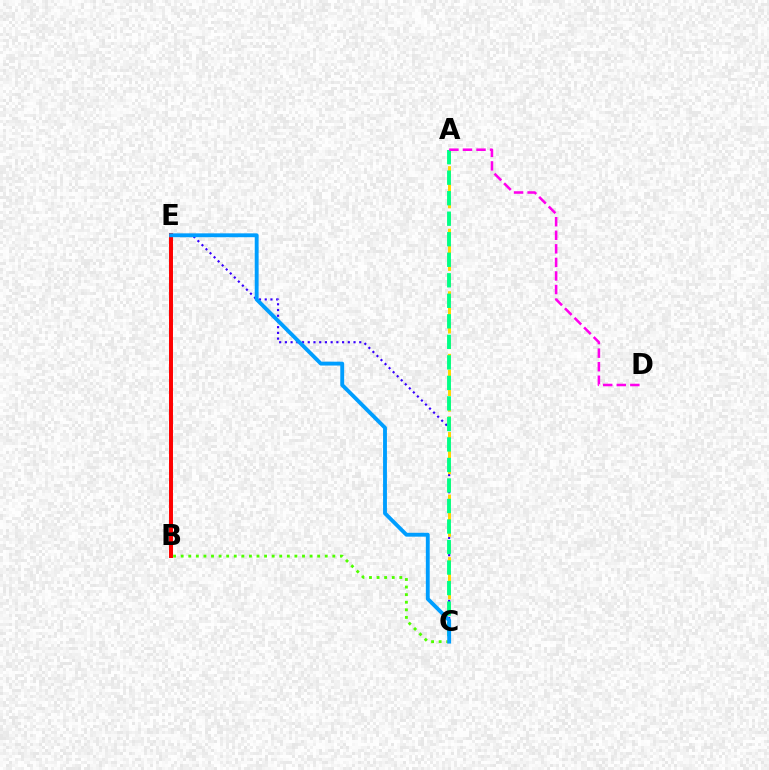{('C', 'E'): [{'color': '#3700ff', 'line_style': 'dotted', 'thickness': 1.55}, {'color': '#009eff', 'line_style': 'solid', 'thickness': 2.78}], ('B', 'C'): [{'color': '#4fff00', 'line_style': 'dotted', 'thickness': 2.06}], ('B', 'E'): [{'color': '#ff0000', 'line_style': 'solid', 'thickness': 2.85}], ('A', 'C'): [{'color': '#ffd500', 'line_style': 'dashed', 'thickness': 2.12}, {'color': '#00ff86', 'line_style': 'dashed', 'thickness': 2.79}], ('A', 'D'): [{'color': '#ff00ed', 'line_style': 'dashed', 'thickness': 1.84}]}